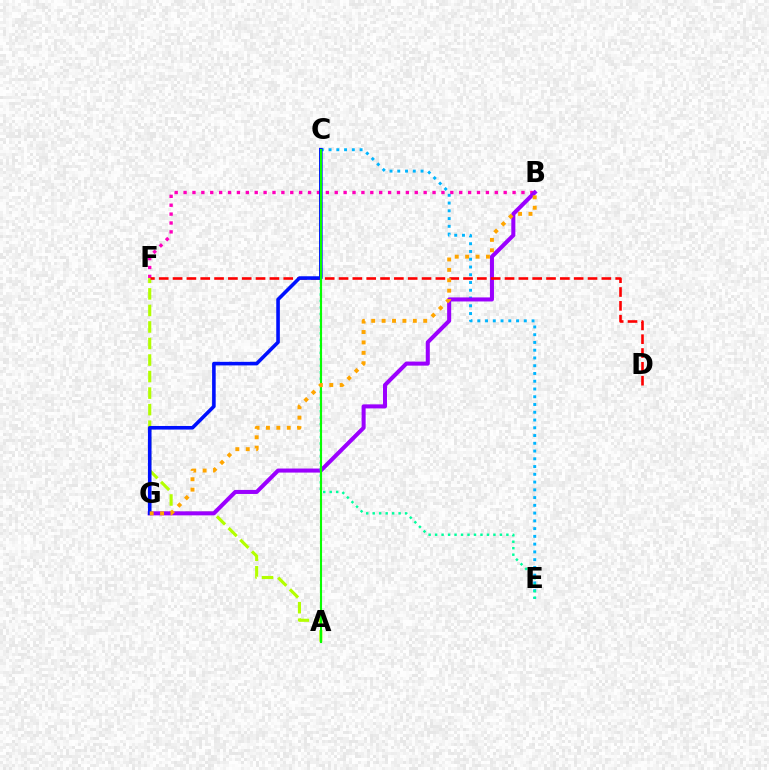{('B', 'F'): [{'color': '#ff00bd', 'line_style': 'dotted', 'thickness': 2.42}], ('A', 'F'): [{'color': '#b3ff00', 'line_style': 'dashed', 'thickness': 2.25}], ('C', 'E'): [{'color': '#00b5ff', 'line_style': 'dotted', 'thickness': 2.11}, {'color': '#00ff9d', 'line_style': 'dotted', 'thickness': 1.76}], ('B', 'G'): [{'color': '#9b00ff', 'line_style': 'solid', 'thickness': 2.91}, {'color': '#ffa500', 'line_style': 'dotted', 'thickness': 2.83}], ('D', 'F'): [{'color': '#ff0000', 'line_style': 'dashed', 'thickness': 1.88}], ('C', 'G'): [{'color': '#0010ff', 'line_style': 'solid', 'thickness': 2.59}], ('A', 'C'): [{'color': '#08ff00', 'line_style': 'solid', 'thickness': 1.52}]}